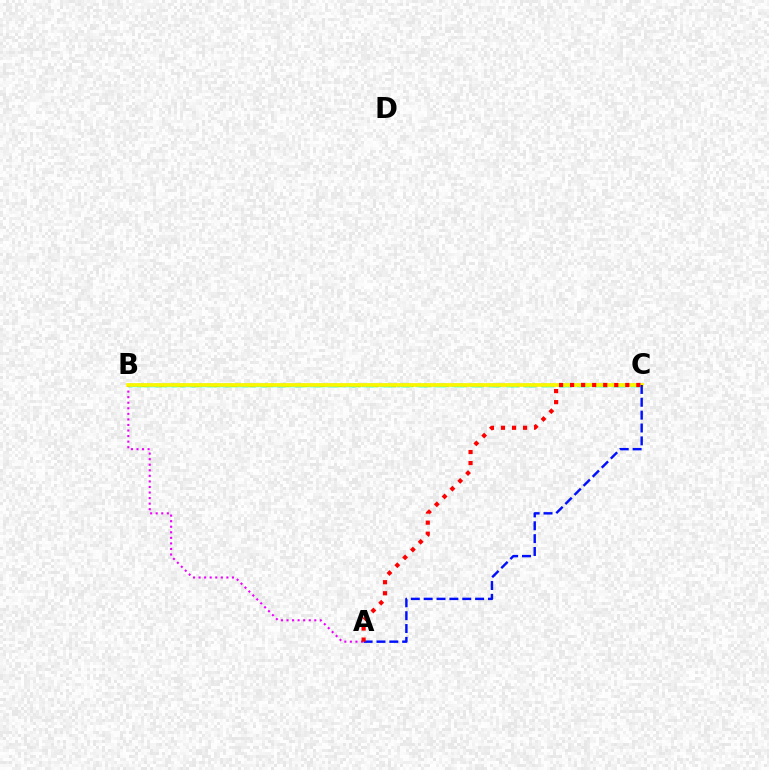{('B', 'C'): [{'color': '#08ff00', 'line_style': 'dashed', 'thickness': 2.39}, {'color': '#00fff6', 'line_style': 'dashed', 'thickness': 2.44}, {'color': '#fcf500', 'line_style': 'solid', 'thickness': 2.67}], ('A', 'B'): [{'color': '#ee00ff', 'line_style': 'dotted', 'thickness': 1.51}], ('A', 'C'): [{'color': '#0010ff', 'line_style': 'dashed', 'thickness': 1.75}, {'color': '#ff0000', 'line_style': 'dotted', 'thickness': 3.0}]}